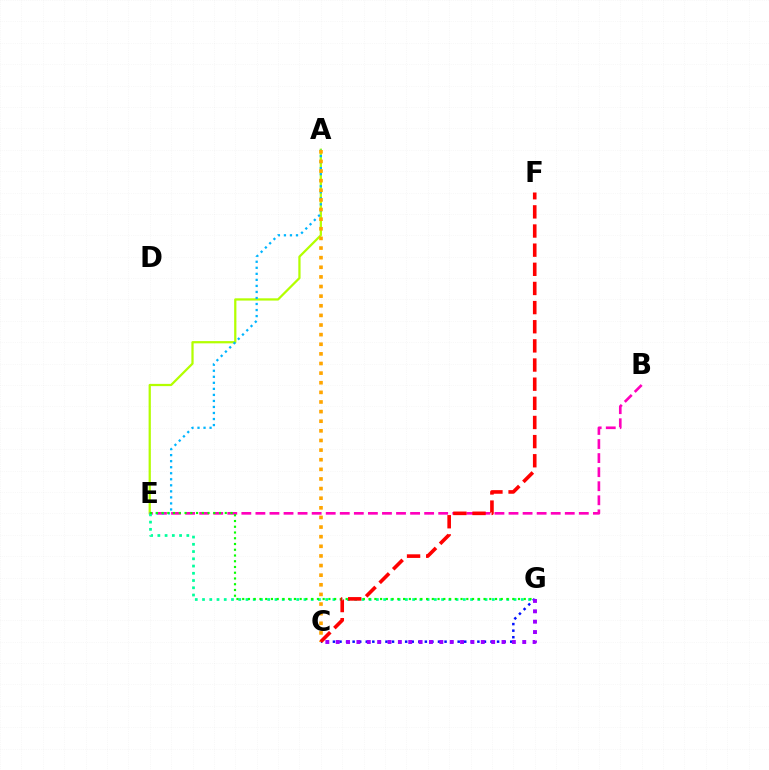{('C', 'G'): [{'color': '#0010ff', 'line_style': 'dotted', 'thickness': 1.78}, {'color': '#9b00ff', 'line_style': 'dotted', 'thickness': 2.82}], ('A', 'E'): [{'color': '#b3ff00', 'line_style': 'solid', 'thickness': 1.62}, {'color': '#00b5ff', 'line_style': 'dotted', 'thickness': 1.64}], ('B', 'E'): [{'color': '#ff00bd', 'line_style': 'dashed', 'thickness': 1.91}], ('A', 'C'): [{'color': '#ffa500', 'line_style': 'dotted', 'thickness': 2.61}], ('E', 'G'): [{'color': '#00ff9d', 'line_style': 'dotted', 'thickness': 1.97}, {'color': '#08ff00', 'line_style': 'dotted', 'thickness': 1.56}], ('C', 'F'): [{'color': '#ff0000', 'line_style': 'dashed', 'thickness': 2.6}]}